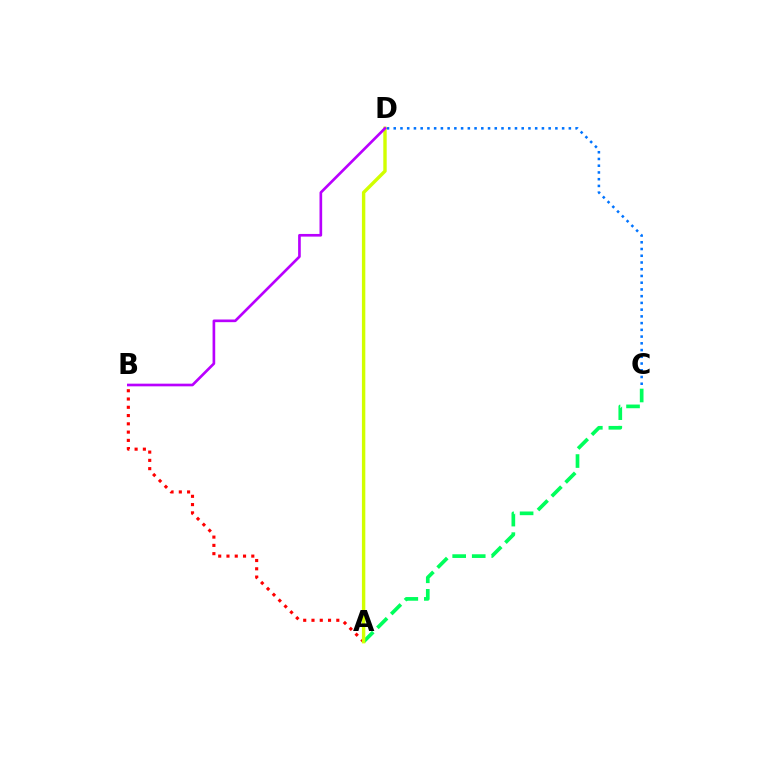{('A', 'C'): [{'color': '#00ff5c', 'line_style': 'dashed', 'thickness': 2.65}], ('A', 'B'): [{'color': '#ff0000', 'line_style': 'dotted', 'thickness': 2.25}], ('C', 'D'): [{'color': '#0074ff', 'line_style': 'dotted', 'thickness': 1.83}], ('A', 'D'): [{'color': '#d1ff00', 'line_style': 'solid', 'thickness': 2.45}], ('B', 'D'): [{'color': '#b900ff', 'line_style': 'solid', 'thickness': 1.92}]}